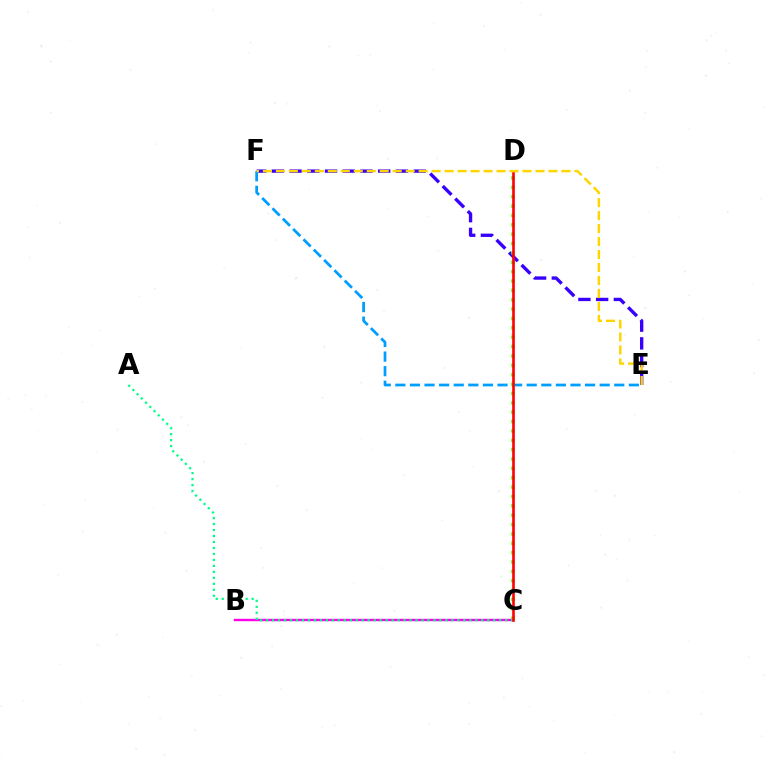{('E', 'F'): [{'color': '#3700ff', 'line_style': 'dashed', 'thickness': 2.41}, {'color': '#009eff', 'line_style': 'dashed', 'thickness': 1.98}, {'color': '#ffd500', 'line_style': 'dashed', 'thickness': 1.76}], ('B', 'C'): [{'color': '#ff00ed', 'line_style': 'solid', 'thickness': 1.72}], ('C', 'D'): [{'color': '#4fff00', 'line_style': 'dotted', 'thickness': 2.54}, {'color': '#ff0000', 'line_style': 'solid', 'thickness': 1.88}], ('A', 'C'): [{'color': '#00ff86', 'line_style': 'dotted', 'thickness': 1.62}]}